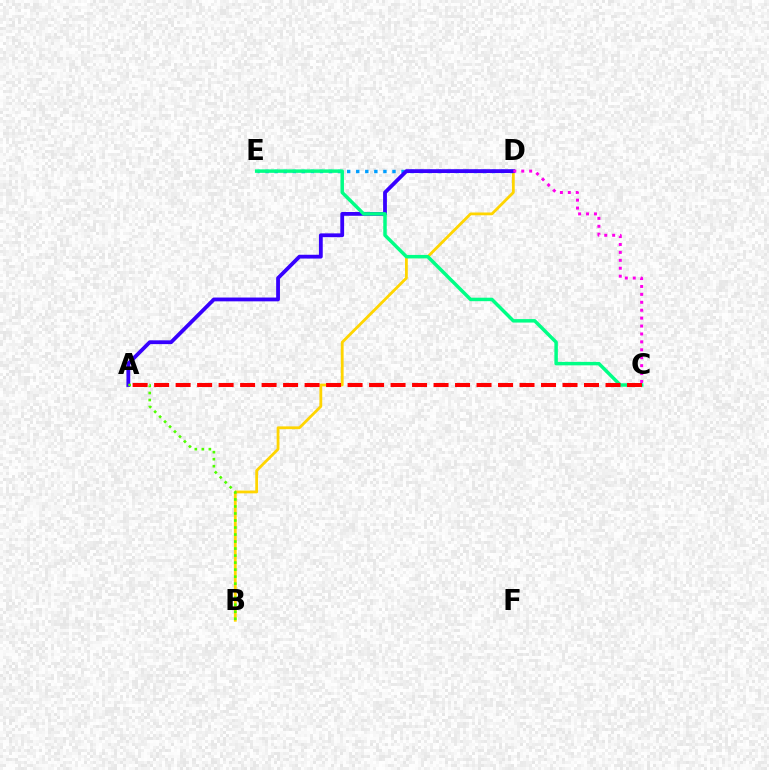{('B', 'D'): [{'color': '#ffd500', 'line_style': 'solid', 'thickness': 2.01}], ('D', 'E'): [{'color': '#009eff', 'line_style': 'dotted', 'thickness': 2.46}], ('A', 'D'): [{'color': '#3700ff', 'line_style': 'solid', 'thickness': 2.74}], ('C', 'D'): [{'color': '#ff00ed', 'line_style': 'dotted', 'thickness': 2.15}], ('C', 'E'): [{'color': '#00ff86', 'line_style': 'solid', 'thickness': 2.5}], ('A', 'B'): [{'color': '#4fff00', 'line_style': 'dotted', 'thickness': 1.91}], ('A', 'C'): [{'color': '#ff0000', 'line_style': 'dashed', 'thickness': 2.92}]}